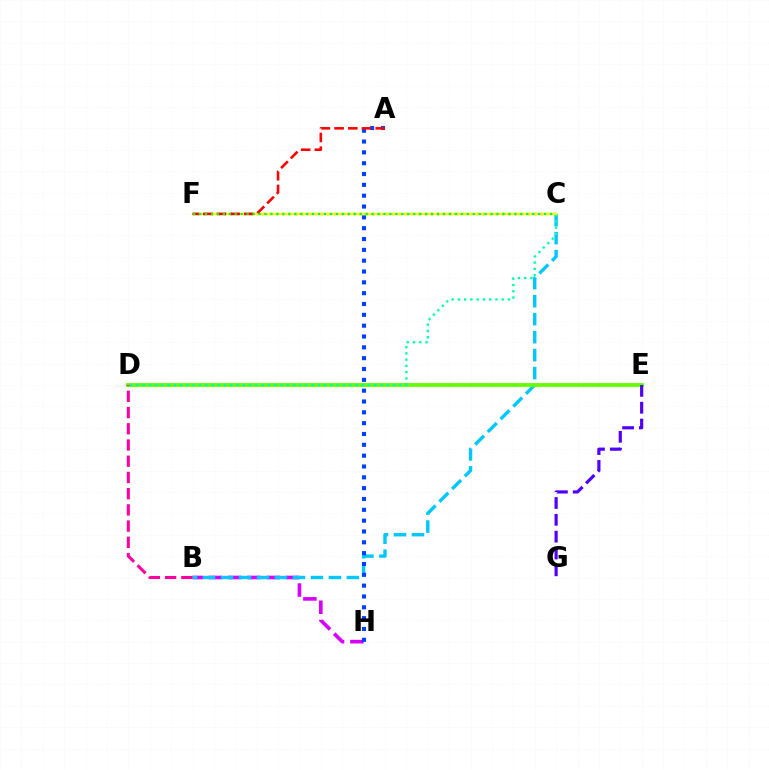{('B', 'H'): [{'color': '#d600ff', 'line_style': 'dashed', 'thickness': 2.62}], ('C', 'F'): [{'color': '#ff8800', 'line_style': 'dotted', 'thickness': 1.76}, {'color': '#eeff00', 'line_style': 'solid', 'thickness': 1.65}, {'color': '#00ff27', 'line_style': 'dotted', 'thickness': 1.62}], ('B', 'C'): [{'color': '#00c7ff', 'line_style': 'dashed', 'thickness': 2.44}], ('D', 'E'): [{'color': '#66ff00', 'line_style': 'solid', 'thickness': 2.76}], ('C', 'D'): [{'color': '#00ffaf', 'line_style': 'dotted', 'thickness': 1.7}], ('E', 'G'): [{'color': '#4f00ff', 'line_style': 'dashed', 'thickness': 2.29}], ('A', 'H'): [{'color': '#003fff', 'line_style': 'dotted', 'thickness': 2.94}], ('B', 'D'): [{'color': '#ff00a0', 'line_style': 'dashed', 'thickness': 2.2}], ('A', 'F'): [{'color': '#ff0000', 'line_style': 'dashed', 'thickness': 1.86}]}